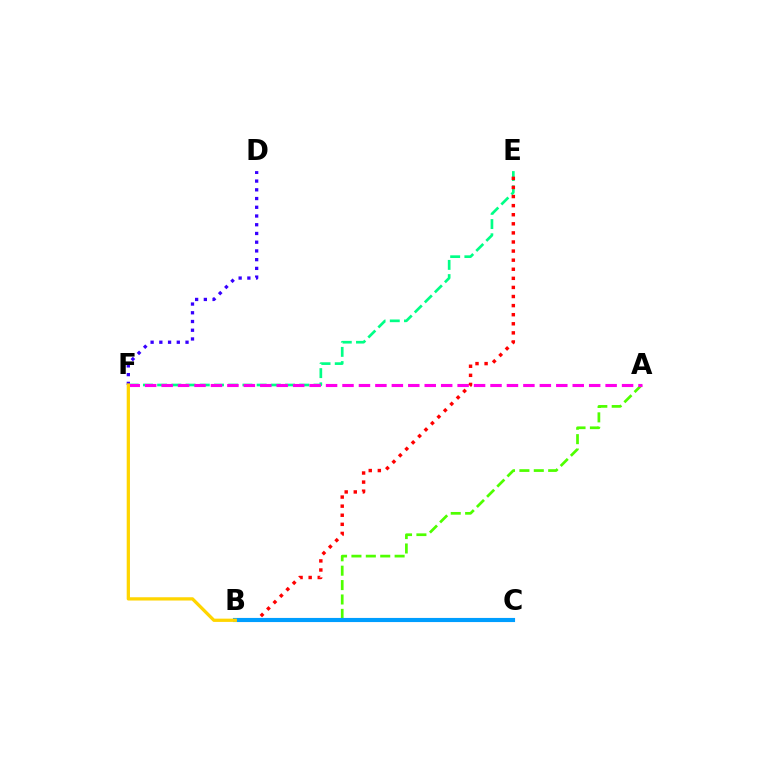{('A', 'B'): [{'color': '#4fff00', 'line_style': 'dashed', 'thickness': 1.96}], ('E', 'F'): [{'color': '#00ff86', 'line_style': 'dashed', 'thickness': 1.93}], ('D', 'F'): [{'color': '#3700ff', 'line_style': 'dotted', 'thickness': 2.37}], ('A', 'F'): [{'color': '#ff00ed', 'line_style': 'dashed', 'thickness': 2.23}], ('B', 'E'): [{'color': '#ff0000', 'line_style': 'dotted', 'thickness': 2.47}], ('B', 'C'): [{'color': '#009eff', 'line_style': 'solid', 'thickness': 2.97}], ('B', 'F'): [{'color': '#ffd500', 'line_style': 'solid', 'thickness': 2.35}]}